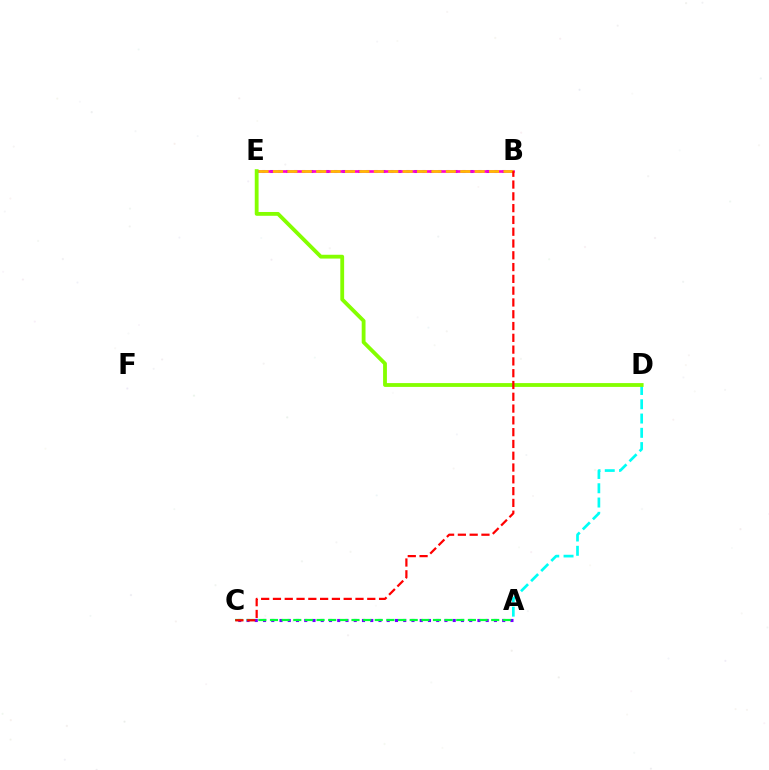{('A', 'C'): [{'color': '#7200ff', 'line_style': 'dotted', 'thickness': 2.24}, {'color': '#00ff39', 'line_style': 'dashed', 'thickness': 1.58}], ('B', 'E'): [{'color': '#004bff', 'line_style': 'dotted', 'thickness': 2.18}, {'color': '#ff00cf', 'line_style': 'solid', 'thickness': 1.92}, {'color': '#ffbd00', 'line_style': 'dashed', 'thickness': 1.96}], ('A', 'D'): [{'color': '#00fff6', 'line_style': 'dashed', 'thickness': 1.94}], ('D', 'E'): [{'color': '#84ff00', 'line_style': 'solid', 'thickness': 2.75}], ('B', 'C'): [{'color': '#ff0000', 'line_style': 'dashed', 'thickness': 1.6}]}